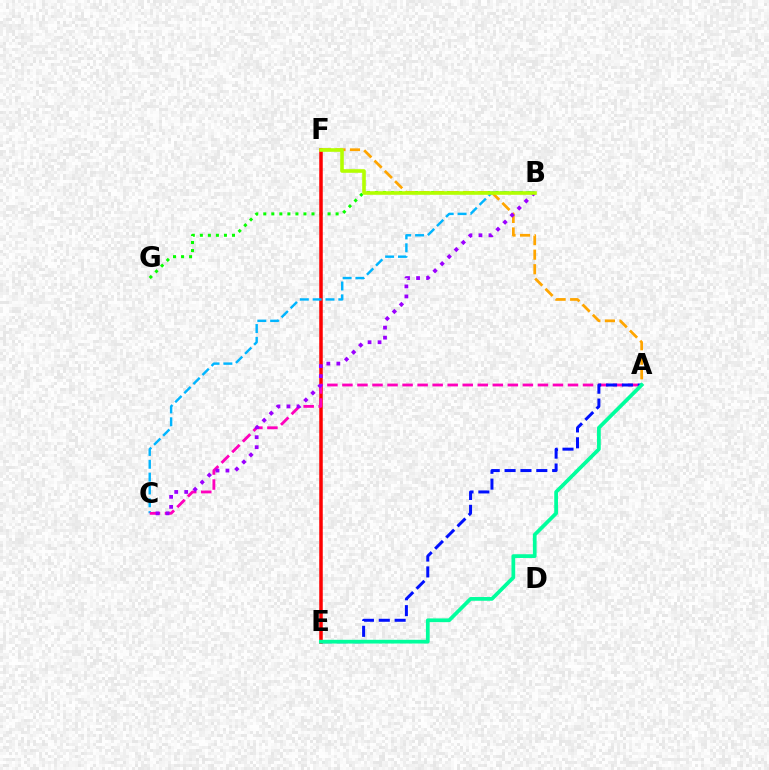{('B', 'G'): [{'color': '#08ff00', 'line_style': 'dotted', 'thickness': 2.18}], ('E', 'F'): [{'color': '#ff0000', 'line_style': 'solid', 'thickness': 2.53}], ('B', 'C'): [{'color': '#00b5ff', 'line_style': 'dashed', 'thickness': 1.74}, {'color': '#9b00ff', 'line_style': 'dotted', 'thickness': 2.72}], ('A', 'C'): [{'color': '#ff00bd', 'line_style': 'dashed', 'thickness': 2.04}], ('A', 'F'): [{'color': '#ffa500', 'line_style': 'dashed', 'thickness': 1.97}], ('B', 'F'): [{'color': '#b3ff00', 'line_style': 'solid', 'thickness': 2.59}], ('A', 'E'): [{'color': '#0010ff', 'line_style': 'dashed', 'thickness': 2.15}, {'color': '#00ff9d', 'line_style': 'solid', 'thickness': 2.69}]}